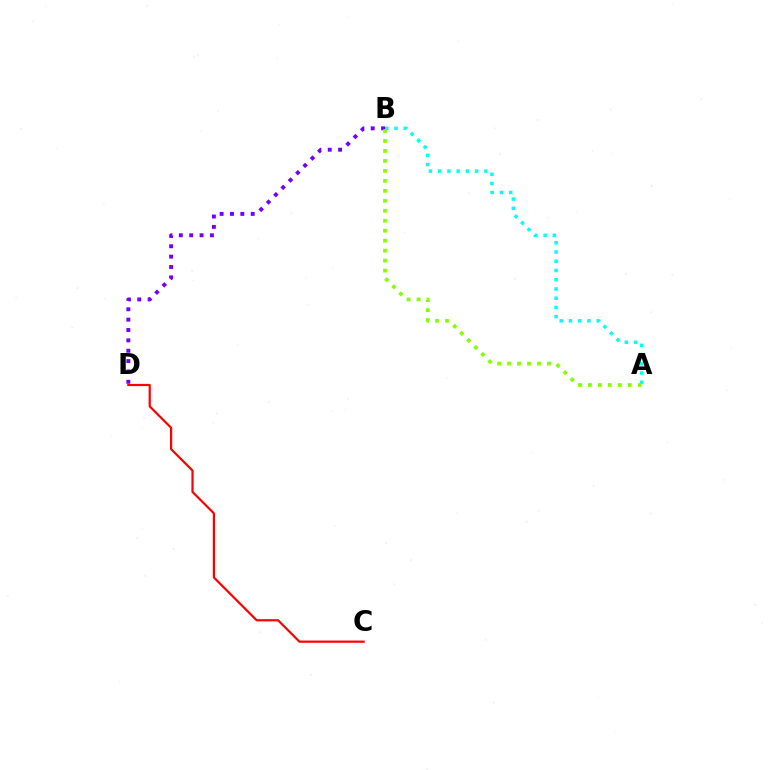{('A', 'B'): [{'color': '#00fff6', 'line_style': 'dotted', 'thickness': 2.51}, {'color': '#84ff00', 'line_style': 'dotted', 'thickness': 2.71}], ('B', 'D'): [{'color': '#7200ff', 'line_style': 'dotted', 'thickness': 2.82}], ('C', 'D'): [{'color': '#ff0000', 'line_style': 'solid', 'thickness': 1.59}]}